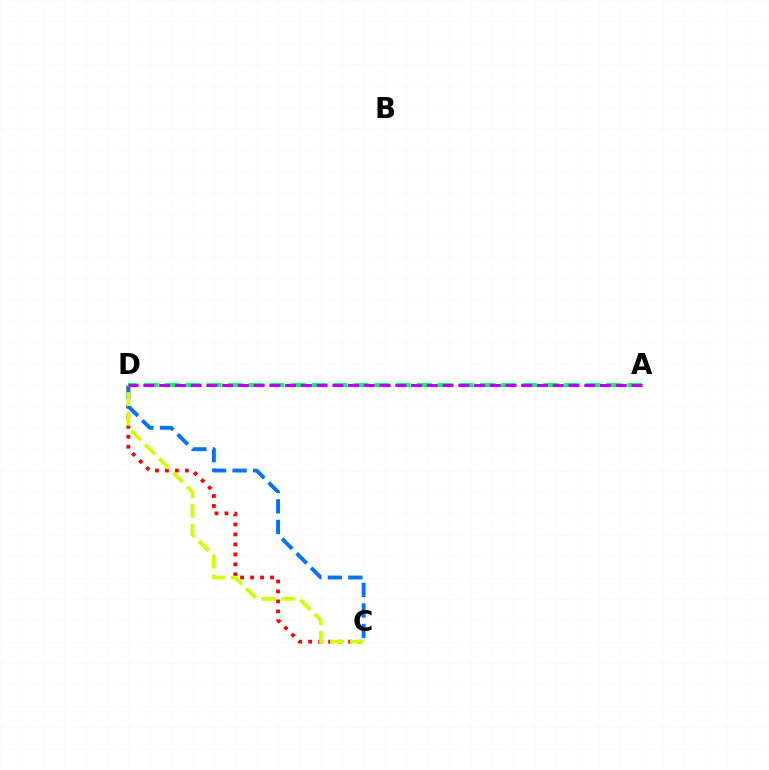{('C', 'D'): [{'color': '#ff0000', 'line_style': 'dotted', 'thickness': 2.71}, {'color': '#0074ff', 'line_style': 'dashed', 'thickness': 2.8}, {'color': '#d1ff00', 'line_style': 'dashed', 'thickness': 2.69}], ('A', 'D'): [{'color': '#00ff5c', 'line_style': 'dashed', 'thickness': 2.86}, {'color': '#b900ff', 'line_style': 'dashed', 'thickness': 2.14}]}